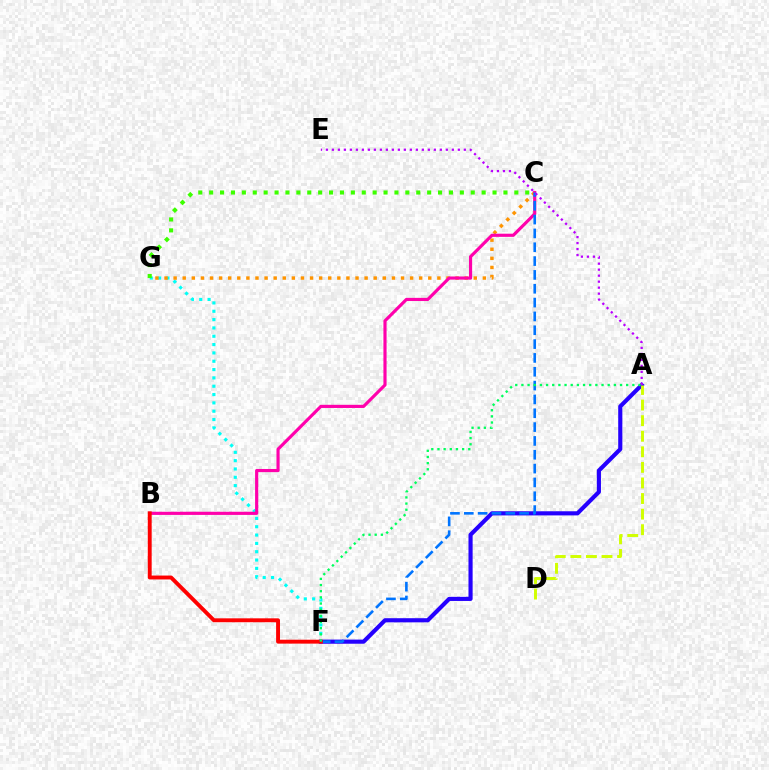{('F', 'G'): [{'color': '#00fff6', 'line_style': 'dotted', 'thickness': 2.26}], ('A', 'F'): [{'color': '#2500ff', 'line_style': 'solid', 'thickness': 2.98}, {'color': '#00ff5c', 'line_style': 'dotted', 'thickness': 1.67}], ('C', 'G'): [{'color': '#ff9400', 'line_style': 'dotted', 'thickness': 2.47}, {'color': '#3dff00', 'line_style': 'dotted', 'thickness': 2.96}], ('B', 'C'): [{'color': '#ff00ac', 'line_style': 'solid', 'thickness': 2.27}], ('A', 'D'): [{'color': '#d1ff00', 'line_style': 'dashed', 'thickness': 2.12}], ('C', 'F'): [{'color': '#0074ff', 'line_style': 'dashed', 'thickness': 1.88}], ('B', 'F'): [{'color': '#ff0000', 'line_style': 'solid', 'thickness': 2.81}], ('A', 'E'): [{'color': '#b900ff', 'line_style': 'dotted', 'thickness': 1.63}]}